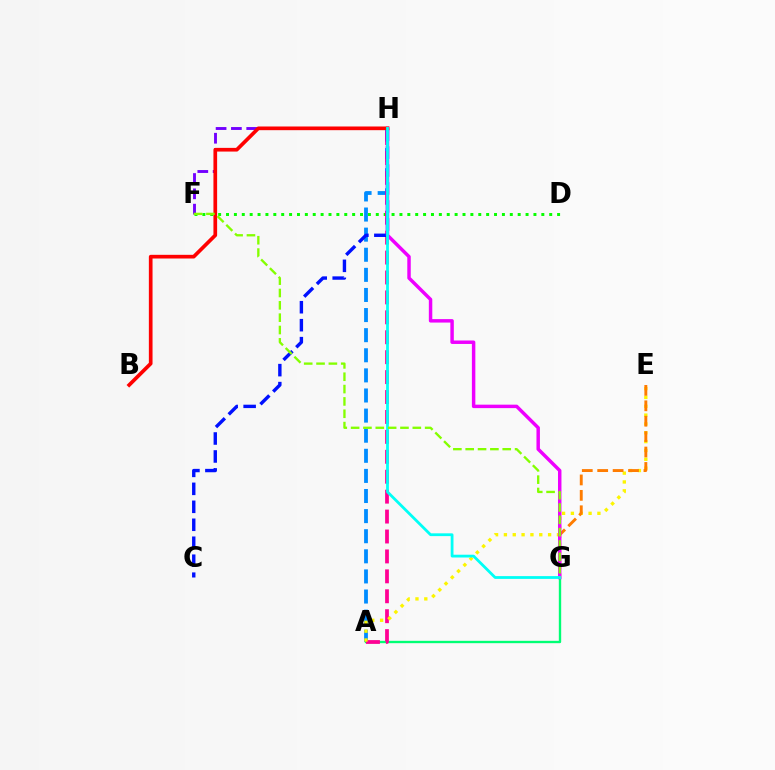{('D', 'F'): [{'color': '#08ff00', 'line_style': 'dotted', 'thickness': 2.14}], ('A', 'H'): [{'color': '#008cff', 'line_style': 'dashed', 'thickness': 2.73}, {'color': '#ff0094', 'line_style': 'dashed', 'thickness': 2.71}], ('A', 'G'): [{'color': '#00ff74', 'line_style': 'solid', 'thickness': 1.7}], ('F', 'H'): [{'color': '#7200ff', 'line_style': 'dashed', 'thickness': 2.08}], ('A', 'E'): [{'color': '#fcf500', 'line_style': 'dotted', 'thickness': 2.4}], ('E', 'G'): [{'color': '#ff7c00', 'line_style': 'dashed', 'thickness': 2.09}], ('C', 'H'): [{'color': '#0010ff', 'line_style': 'dashed', 'thickness': 2.44}], ('G', 'H'): [{'color': '#ee00ff', 'line_style': 'solid', 'thickness': 2.49}, {'color': '#00fff6', 'line_style': 'solid', 'thickness': 2.0}], ('B', 'H'): [{'color': '#ff0000', 'line_style': 'solid', 'thickness': 2.65}], ('F', 'G'): [{'color': '#84ff00', 'line_style': 'dashed', 'thickness': 1.68}]}